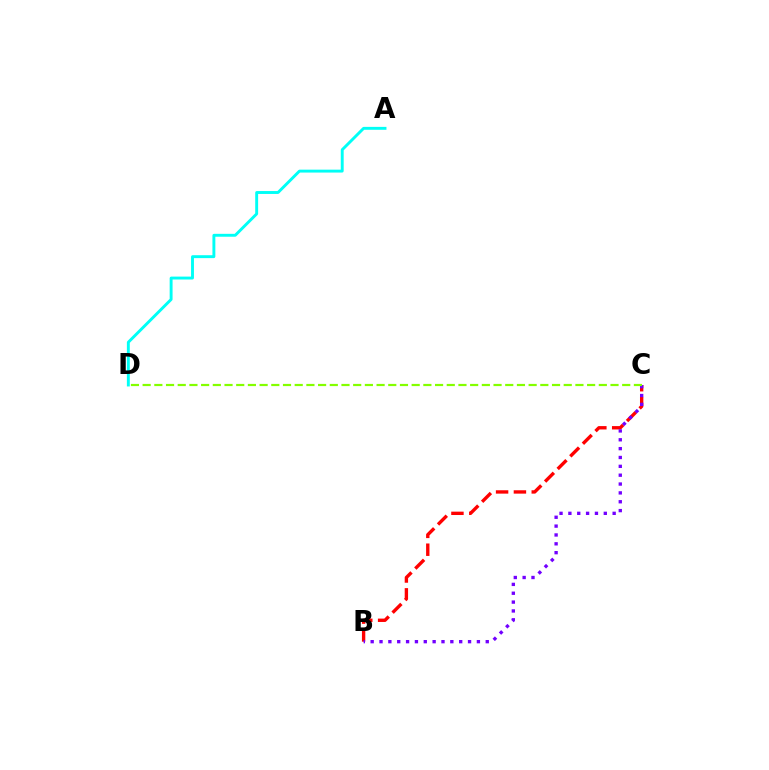{('B', 'C'): [{'color': '#ff0000', 'line_style': 'dashed', 'thickness': 2.42}, {'color': '#7200ff', 'line_style': 'dotted', 'thickness': 2.41}], ('A', 'D'): [{'color': '#00fff6', 'line_style': 'solid', 'thickness': 2.09}], ('C', 'D'): [{'color': '#84ff00', 'line_style': 'dashed', 'thickness': 1.59}]}